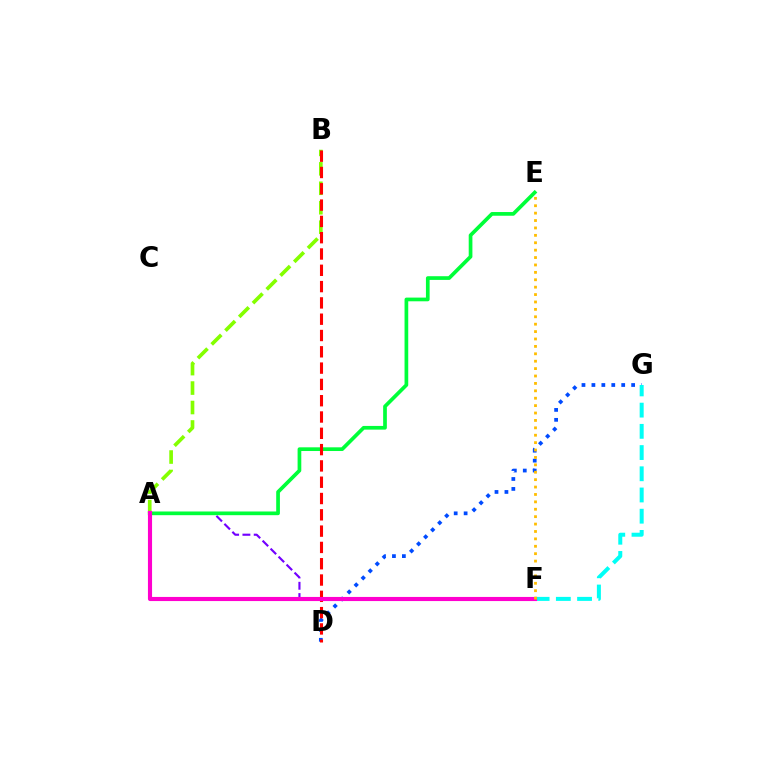{('A', 'F'): [{'color': '#7200ff', 'line_style': 'dashed', 'thickness': 1.53}, {'color': '#ff00cf', 'line_style': 'solid', 'thickness': 2.96}], ('A', 'B'): [{'color': '#84ff00', 'line_style': 'dashed', 'thickness': 2.64}], ('D', 'G'): [{'color': '#004bff', 'line_style': 'dotted', 'thickness': 2.7}], ('A', 'E'): [{'color': '#00ff39', 'line_style': 'solid', 'thickness': 2.66}], ('F', 'G'): [{'color': '#00fff6', 'line_style': 'dashed', 'thickness': 2.88}], ('B', 'D'): [{'color': '#ff0000', 'line_style': 'dashed', 'thickness': 2.21}], ('E', 'F'): [{'color': '#ffbd00', 'line_style': 'dotted', 'thickness': 2.01}]}